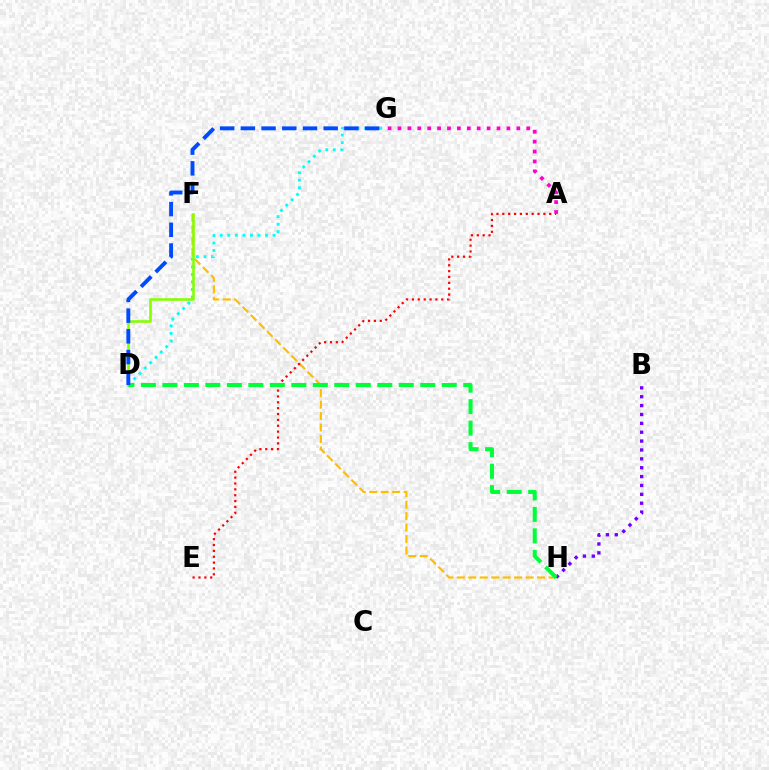{('F', 'H'): [{'color': '#ffbd00', 'line_style': 'dashed', 'thickness': 1.56}], ('D', 'G'): [{'color': '#00fff6', 'line_style': 'dotted', 'thickness': 2.05}, {'color': '#004bff', 'line_style': 'dashed', 'thickness': 2.81}], ('B', 'H'): [{'color': '#7200ff', 'line_style': 'dotted', 'thickness': 2.41}], ('A', 'E'): [{'color': '#ff0000', 'line_style': 'dotted', 'thickness': 1.59}], ('D', 'F'): [{'color': '#84ff00', 'line_style': 'solid', 'thickness': 1.87}], ('D', 'H'): [{'color': '#00ff39', 'line_style': 'dashed', 'thickness': 2.92}], ('A', 'G'): [{'color': '#ff00cf', 'line_style': 'dotted', 'thickness': 2.69}]}